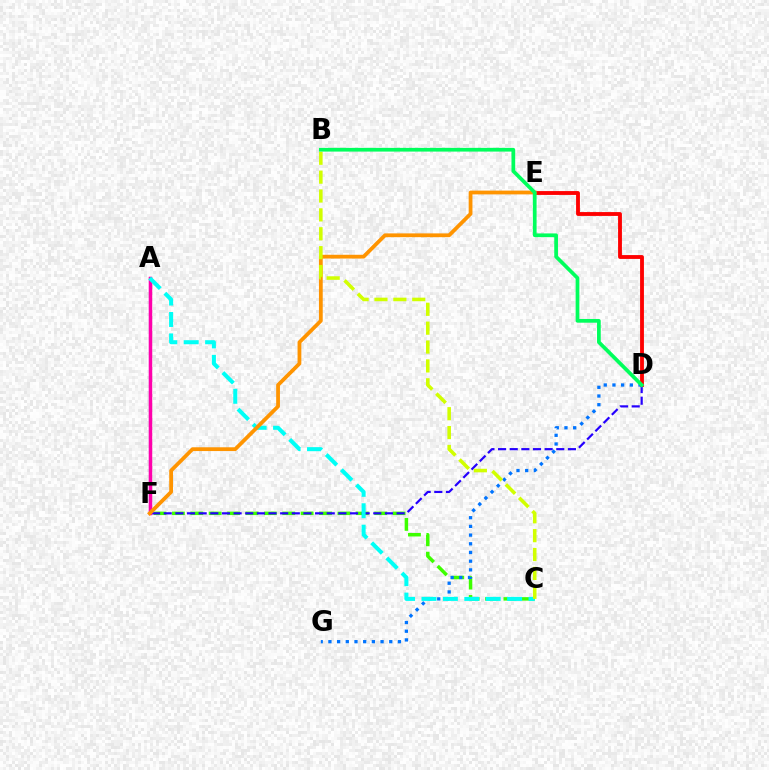{('A', 'F'): [{'color': '#b900ff', 'line_style': 'solid', 'thickness': 1.56}, {'color': '#ff00ac', 'line_style': 'solid', 'thickness': 2.48}], ('C', 'F'): [{'color': '#3dff00', 'line_style': 'dashed', 'thickness': 2.5}], ('D', 'F'): [{'color': '#2500ff', 'line_style': 'dashed', 'thickness': 1.58}], ('D', 'E'): [{'color': '#ff0000', 'line_style': 'solid', 'thickness': 2.77}], ('D', 'G'): [{'color': '#0074ff', 'line_style': 'dotted', 'thickness': 2.36}], ('A', 'C'): [{'color': '#00fff6', 'line_style': 'dashed', 'thickness': 2.91}], ('E', 'F'): [{'color': '#ff9400', 'line_style': 'solid', 'thickness': 2.72}], ('B', 'C'): [{'color': '#d1ff00', 'line_style': 'dashed', 'thickness': 2.56}], ('B', 'D'): [{'color': '#00ff5c', 'line_style': 'solid', 'thickness': 2.68}]}